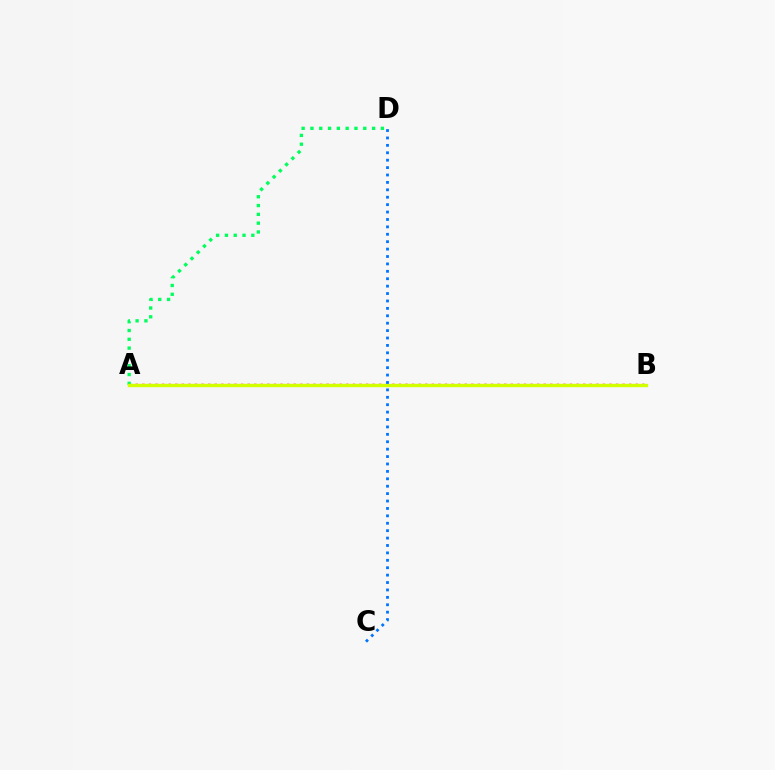{('A', 'B'): [{'color': '#ff0000', 'line_style': 'dotted', 'thickness': 1.79}, {'color': '#b900ff', 'line_style': 'dashed', 'thickness': 2.16}, {'color': '#d1ff00', 'line_style': 'solid', 'thickness': 2.42}], ('A', 'D'): [{'color': '#00ff5c', 'line_style': 'dotted', 'thickness': 2.39}], ('C', 'D'): [{'color': '#0074ff', 'line_style': 'dotted', 'thickness': 2.01}]}